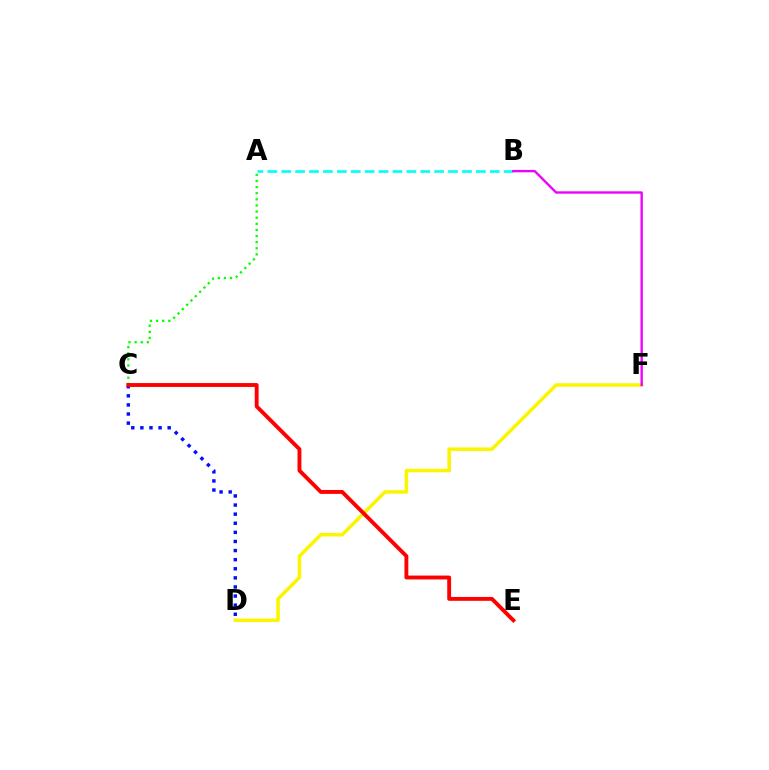{('A', 'C'): [{'color': '#08ff00', 'line_style': 'dotted', 'thickness': 1.66}], ('C', 'D'): [{'color': '#0010ff', 'line_style': 'dotted', 'thickness': 2.47}], ('D', 'F'): [{'color': '#fcf500', 'line_style': 'solid', 'thickness': 2.54}], ('A', 'B'): [{'color': '#00fff6', 'line_style': 'dashed', 'thickness': 1.89}], ('C', 'E'): [{'color': '#ff0000', 'line_style': 'solid', 'thickness': 2.79}], ('B', 'F'): [{'color': '#ee00ff', 'line_style': 'solid', 'thickness': 1.7}]}